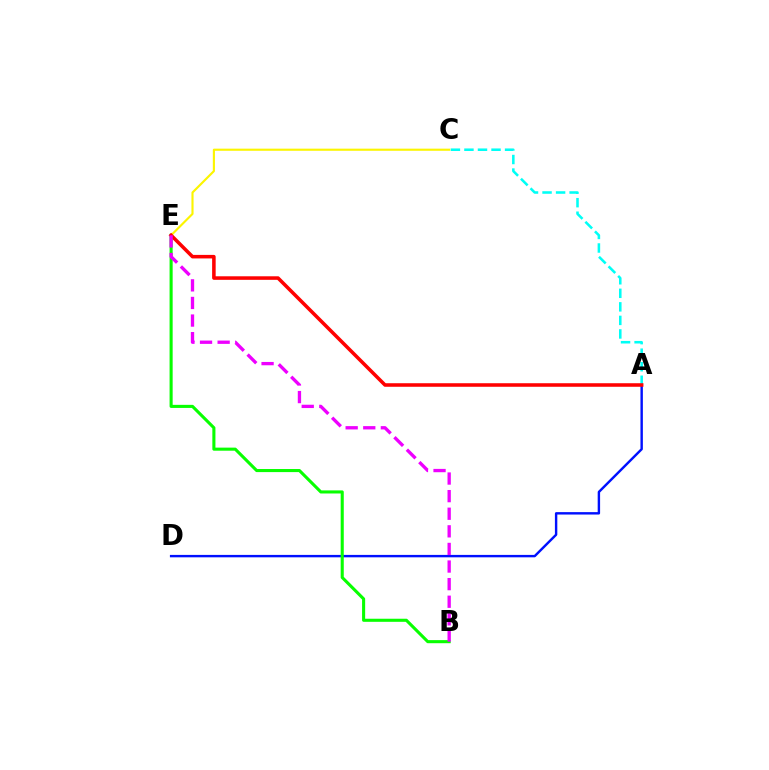{('A', 'D'): [{'color': '#0010ff', 'line_style': 'solid', 'thickness': 1.74}], ('B', 'E'): [{'color': '#08ff00', 'line_style': 'solid', 'thickness': 2.22}, {'color': '#ee00ff', 'line_style': 'dashed', 'thickness': 2.39}], ('A', 'C'): [{'color': '#00fff6', 'line_style': 'dashed', 'thickness': 1.84}], ('C', 'E'): [{'color': '#fcf500', 'line_style': 'solid', 'thickness': 1.54}], ('A', 'E'): [{'color': '#ff0000', 'line_style': 'solid', 'thickness': 2.55}]}